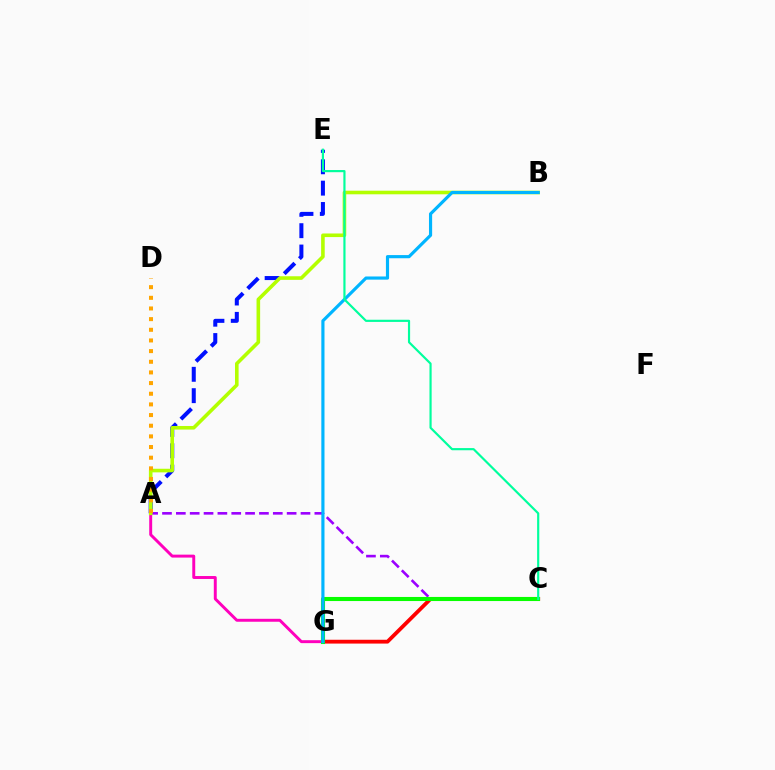{('A', 'G'): [{'color': '#ff00bd', 'line_style': 'solid', 'thickness': 2.12}], ('A', 'E'): [{'color': '#0010ff', 'line_style': 'dashed', 'thickness': 2.9}], ('A', 'C'): [{'color': '#9b00ff', 'line_style': 'dashed', 'thickness': 1.88}], ('A', 'B'): [{'color': '#b3ff00', 'line_style': 'solid', 'thickness': 2.59}], ('A', 'D'): [{'color': '#ffa500', 'line_style': 'dotted', 'thickness': 2.9}], ('C', 'G'): [{'color': '#ff0000', 'line_style': 'solid', 'thickness': 2.74}, {'color': '#08ff00', 'line_style': 'solid', 'thickness': 2.94}], ('B', 'G'): [{'color': '#00b5ff', 'line_style': 'solid', 'thickness': 2.28}], ('C', 'E'): [{'color': '#00ff9d', 'line_style': 'solid', 'thickness': 1.56}]}